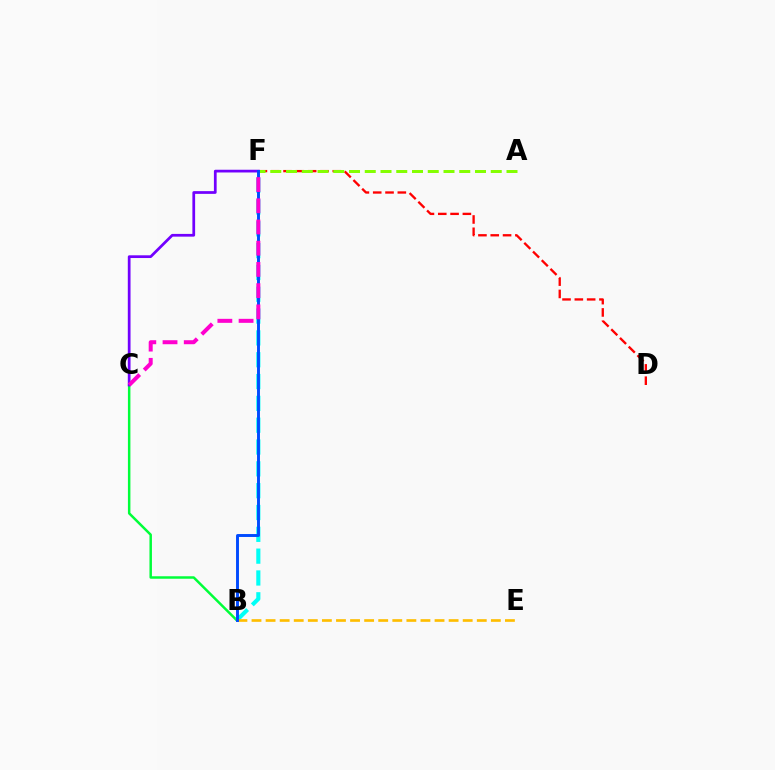{('D', 'F'): [{'color': '#ff0000', 'line_style': 'dashed', 'thickness': 1.67}], ('B', 'C'): [{'color': '#00ff39', 'line_style': 'solid', 'thickness': 1.79}], ('A', 'F'): [{'color': '#84ff00', 'line_style': 'dashed', 'thickness': 2.14}], ('B', 'F'): [{'color': '#00fff6', 'line_style': 'dashed', 'thickness': 2.96}, {'color': '#004bff', 'line_style': 'solid', 'thickness': 2.1}], ('C', 'F'): [{'color': '#7200ff', 'line_style': 'solid', 'thickness': 1.97}, {'color': '#ff00cf', 'line_style': 'dashed', 'thickness': 2.88}], ('B', 'E'): [{'color': '#ffbd00', 'line_style': 'dashed', 'thickness': 1.91}]}